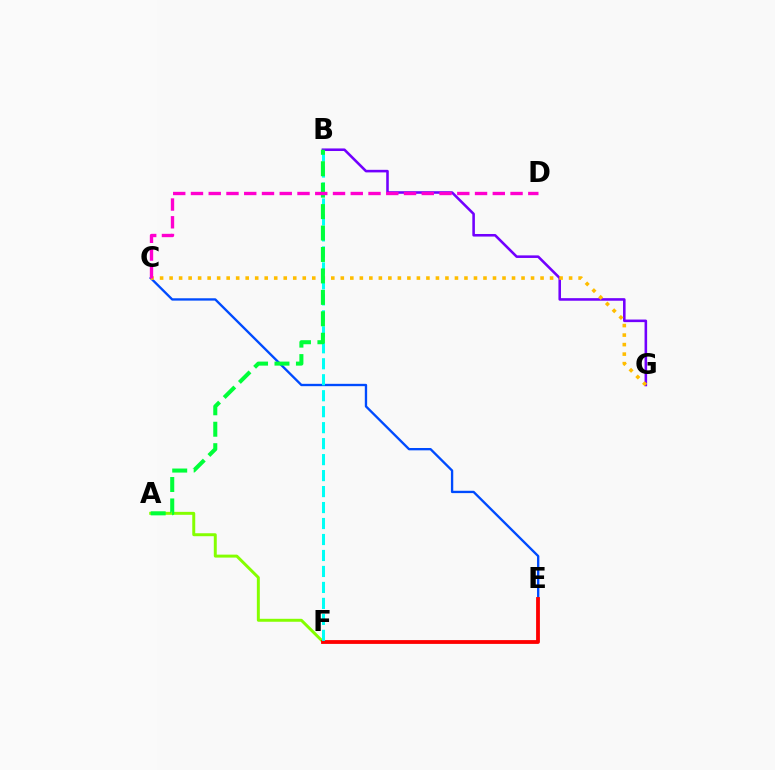{('A', 'F'): [{'color': '#84ff00', 'line_style': 'solid', 'thickness': 2.13}], ('B', 'G'): [{'color': '#7200ff', 'line_style': 'solid', 'thickness': 1.85}], ('C', 'E'): [{'color': '#004bff', 'line_style': 'solid', 'thickness': 1.69}], ('C', 'G'): [{'color': '#ffbd00', 'line_style': 'dotted', 'thickness': 2.58}], ('E', 'F'): [{'color': '#ff0000', 'line_style': 'solid', 'thickness': 2.74}], ('B', 'F'): [{'color': '#00fff6', 'line_style': 'dashed', 'thickness': 2.17}], ('A', 'B'): [{'color': '#00ff39', 'line_style': 'dashed', 'thickness': 2.91}], ('C', 'D'): [{'color': '#ff00cf', 'line_style': 'dashed', 'thickness': 2.41}]}